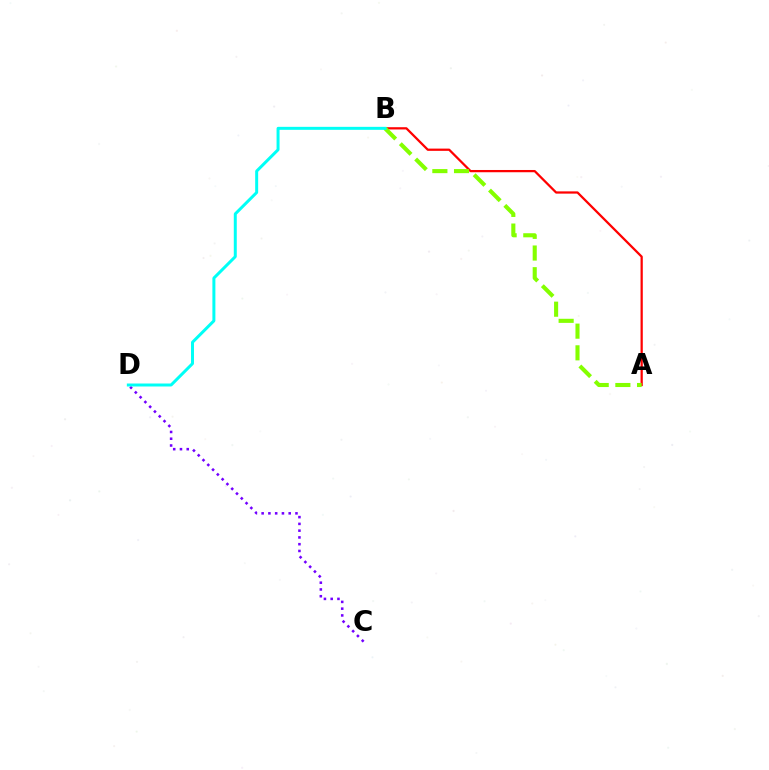{('A', 'B'): [{'color': '#ff0000', 'line_style': 'solid', 'thickness': 1.62}, {'color': '#84ff00', 'line_style': 'dashed', 'thickness': 2.94}], ('C', 'D'): [{'color': '#7200ff', 'line_style': 'dotted', 'thickness': 1.84}], ('B', 'D'): [{'color': '#00fff6', 'line_style': 'solid', 'thickness': 2.15}]}